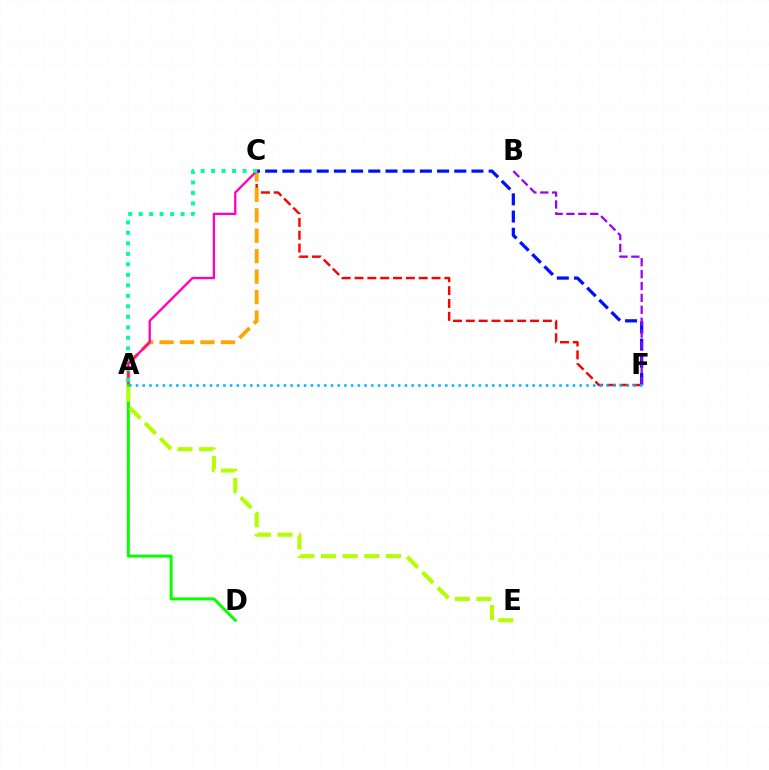{('C', 'F'): [{'color': '#ff0000', 'line_style': 'dashed', 'thickness': 1.74}, {'color': '#0010ff', 'line_style': 'dashed', 'thickness': 2.34}], ('A', 'C'): [{'color': '#ffa500', 'line_style': 'dashed', 'thickness': 2.78}, {'color': '#ff00bd', 'line_style': 'solid', 'thickness': 1.66}, {'color': '#00ff9d', 'line_style': 'dotted', 'thickness': 2.85}], ('B', 'F'): [{'color': '#9b00ff', 'line_style': 'dashed', 'thickness': 1.62}], ('A', 'D'): [{'color': '#08ff00', 'line_style': 'solid', 'thickness': 2.16}], ('A', 'F'): [{'color': '#00b5ff', 'line_style': 'dotted', 'thickness': 1.83}], ('A', 'E'): [{'color': '#b3ff00', 'line_style': 'dashed', 'thickness': 2.94}]}